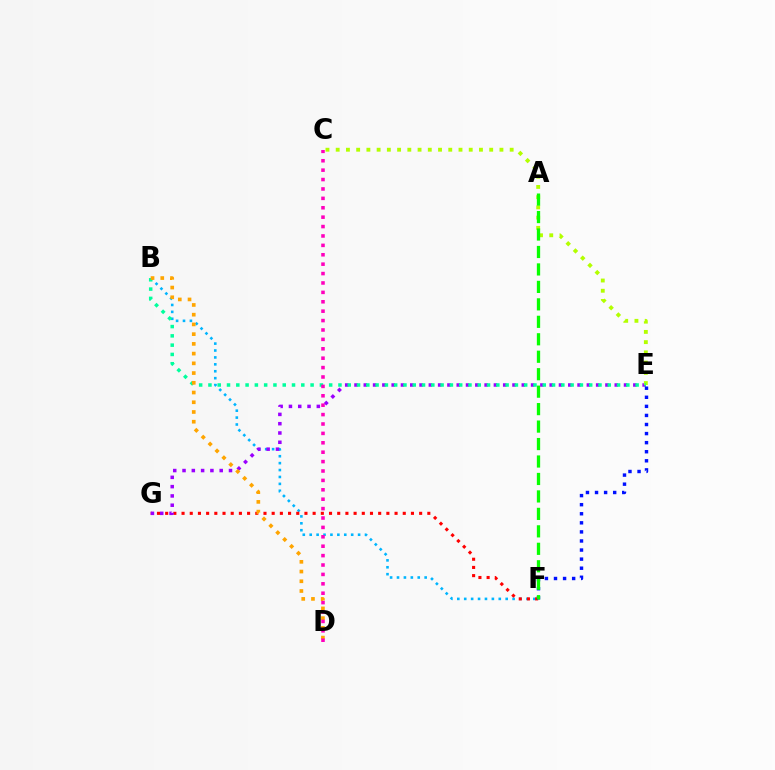{('B', 'F'): [{'color': '#00b5ff', 'line_style': 'dotted', 'thickness': 1.88}], ('F', 'G'): [{'color': '#ff0000', 'line_style': 'dotted', 'thickness': 2.23}], ('E', 'G'): [{'color': '#9b00ff', 'line_style': 'dotted', 'thickness': 2.53}], ('C', 'E'): [{'color': '#b3ff00', 'line_style': 'dotted', 'thickness': 2.78}], ('B', 'E'): [{'color': '#00ff9d', 'line_style': 'dotted', 'thickness': 2.52}], ('B', 'D'): [{'color': '#ffa500', 'line_style': 'dotted', 'thickness': 2.64}], ('C', 'D'): [{'color': '#ff00bd', 'line_style': 'dotted', 'thickness': 2.55}], ('E', 'F'): [{'color': '#0010ff', 'line_style': 'dotted', 'thickness': 2.47}], ('A', 'F'): [{'color': '#08ff00', 'line_style': 'dashed', 'thickness': 2.37}]}